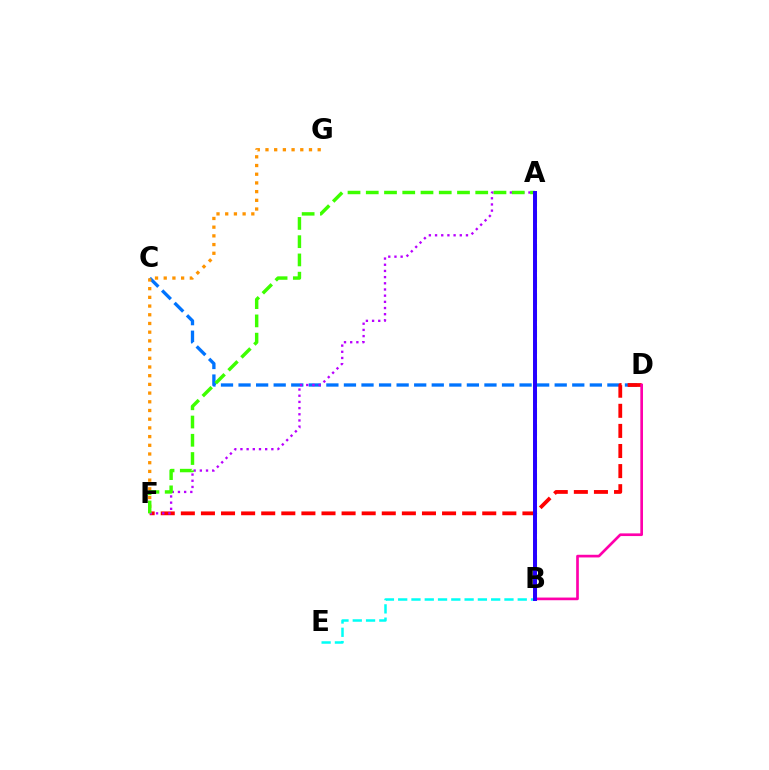{('C', 'D'): [{'color': '#0074ff', 'line_style': 'dashed', 'thickness': 2.39}], ('A', 'B'): [{'color': '#d1ff00', 'line_style': 'dashed', 'thickness': 2.15}, {'color': '#00ff5c', 'line_style': 'dashed', 'thickness': 2.23}, {'color': '#2500ff', 'line_style': 'solid', 'thickness': 2.86}], ('D', 'F'): [{'color': '#ff0000', 'line_style': 'dashed', 'thickness': 2.73}], ('F', 'G'): [{'color': '#ff9400', 'line_style': 'dotted', 'thickness': 2.36}], ('A', 'F'): [{'color': '#b900ff', 'line_style': 'dotted', 'thickness': 1.68}, {'color': '#3dff00', 'line_style': 'dashed', 'thickness': 2.48}], ('B', 'D'): [{'color': '#ff00ac', 'line_style': 'solid', 'thickness': 1.93}], ('B', 'E'): [{'color': '#00fff6', 'line_style': 'dashed', 'thickness': 1.8}]}